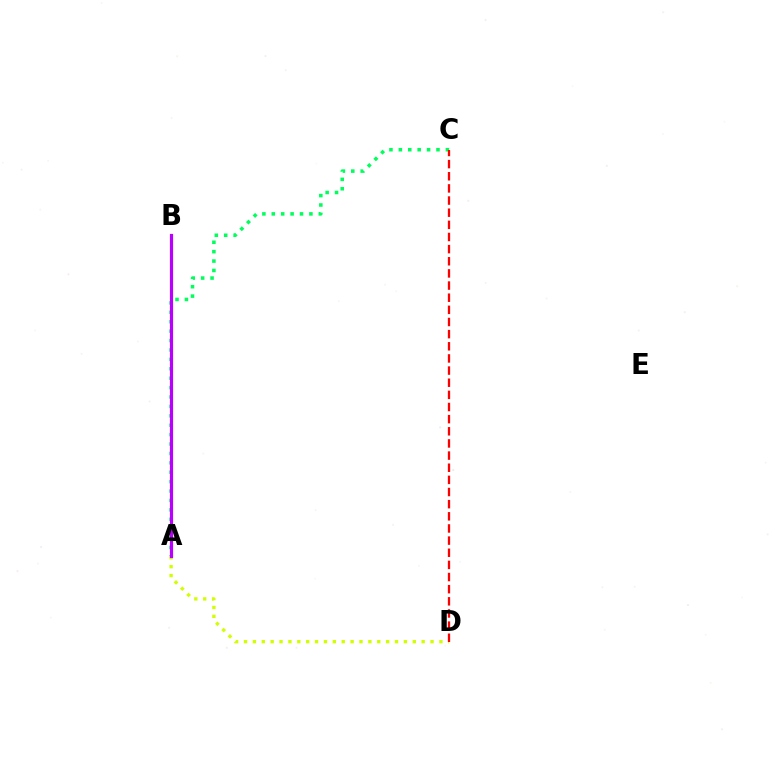{('A', 'C'): [{'color': '#00ff5c', 'line_style': 'dotted', 'thickness': 2.56}], ('A', 'D'): [{'color': '#d1ff00', 'line_style': 'dotted', 'thickness': 2.41}], ('C', 'D'): [{'color': '#ff0000', 'line_style': 'dashed', 'thickness': 1.65}], ('A', 'B'): [{'color': '#0074ff', 'line_style': 'dashed', 'thickness': 2.02}, {'color': '#b900ff', 'line_style': 'solid', 'thickness': 2.3}]}